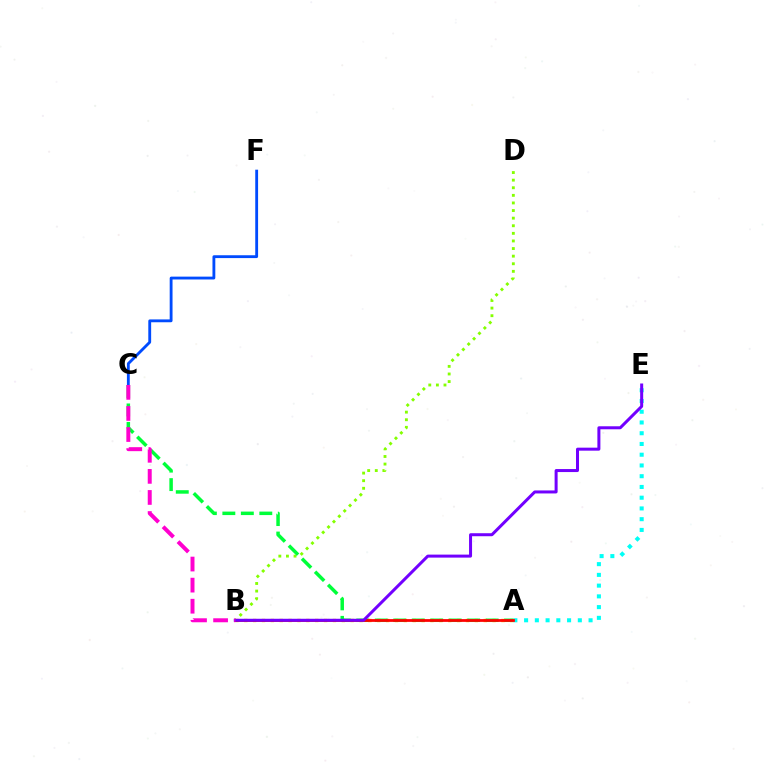{('A', 'E'): [{'color': '#00fff6', 'line_style': 'dotted', 'thickness': 2.92}], ('C', 'F'): [{'color': '#004bff', 'line_style': 'solid', 'thickness': 2.05}], ('B', 'D'): [{'color': '#84ff00', 'line_style': 'dotted', 'thickness': 2.07}], ('A', 'B'): [{'color': '#ffbd00', 'line_style': 'dotted', 'thickness': 2.41}, {'color': '#ff0000', 'line_style': 'solid', 'thickness': 1.99}], ('A', 'C'): [{'color': '#00ff39', 'line_style': 'dashed', 'thickness': 2.51}], ('B', 'E'): [{'color': '#7200ff', 'line_style': 'solid', 'thickness': 2.17}], ('B', 'C'): [{'color': '#ff00cf', 'line_style': 'dashed', 'thickness': 2.86}]}